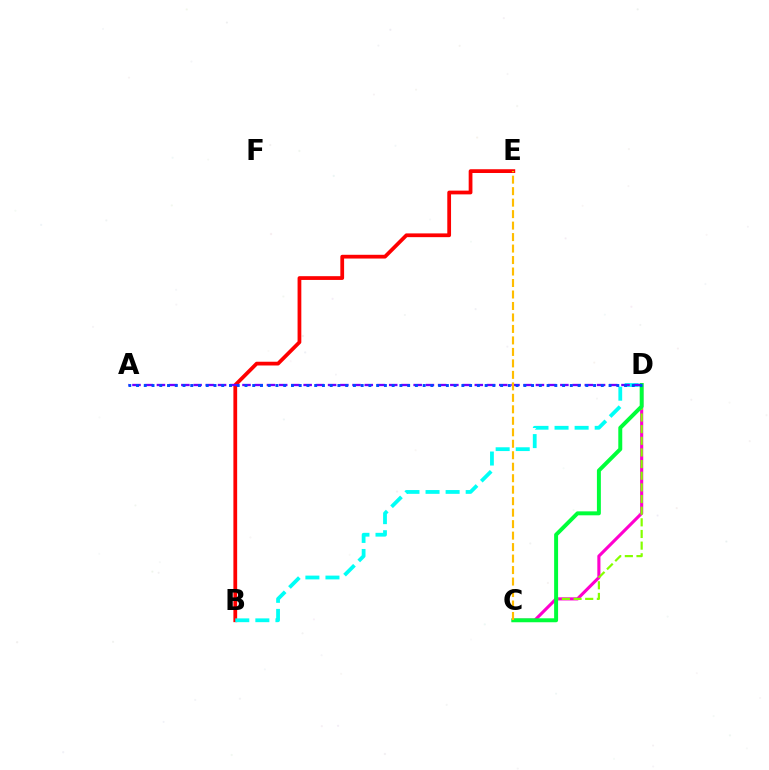{('C', 'D'): [{'color': '#ff00cf', 'line_style': 'solid', 'thickness': 2.24}, {'color': '#84ff00', 'line_style': 'dashed', 'thickness': 1.58}, {'color': '#00ff39', 'line_style': 'solid', 'thickness': 2.85}], ('B', 'E'): [{'color': '#ff0000', 'line_style': 'solid', 'thickness': 2.71}], ('B', 'D'): [{'color': '#00fff6', 'line_style': 'dashed', 'thickness': 2.73}], ('A', 'D'): [{'color': '#7200ff', 'line_style': 'dashed', 'thickness': 1.66}, {'color': '#004bff', 'line_style': 'dotted', 'thickness': 2.1}], ('C', 'E'): [{'color': '#ffbd00', 'line_style': 'dashed', 'thickness': 1.56}]}